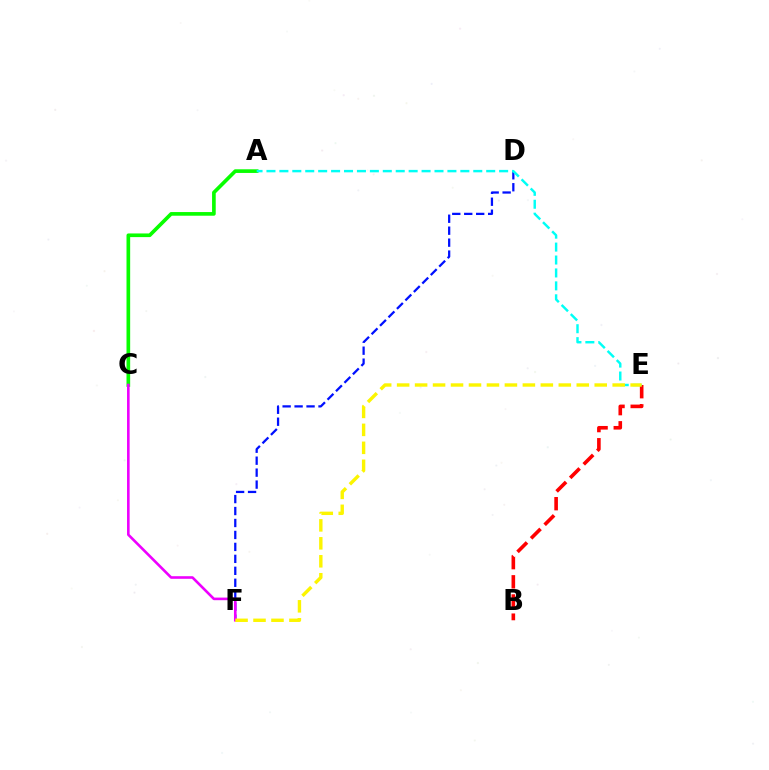{('A', 'C'): [{'color': '#08ff00', 'line_style': 'solid', 'thickness': 2.63}], ('B', 'E'): [{'color': '#ff0000', 'line_style': 'dashed', 'thickness': 2.6}], ('D', 'F'): [{'color': '#0010ff', 'line_style': 'dashed', 'thickness': 1.62}], ('A', 'E'): [{'color': '#00fff6', 'line_style': 'dashed', 'thickness': 1.76}], ('C', 'F'): [{'color': '#ee00ff', 'line_style': 'solid', 'thickness': 1.88}], ('E', 'F'): [{'color': '#fcf500', 'line_style': 'dashed', 'thickness': 2.44}]}